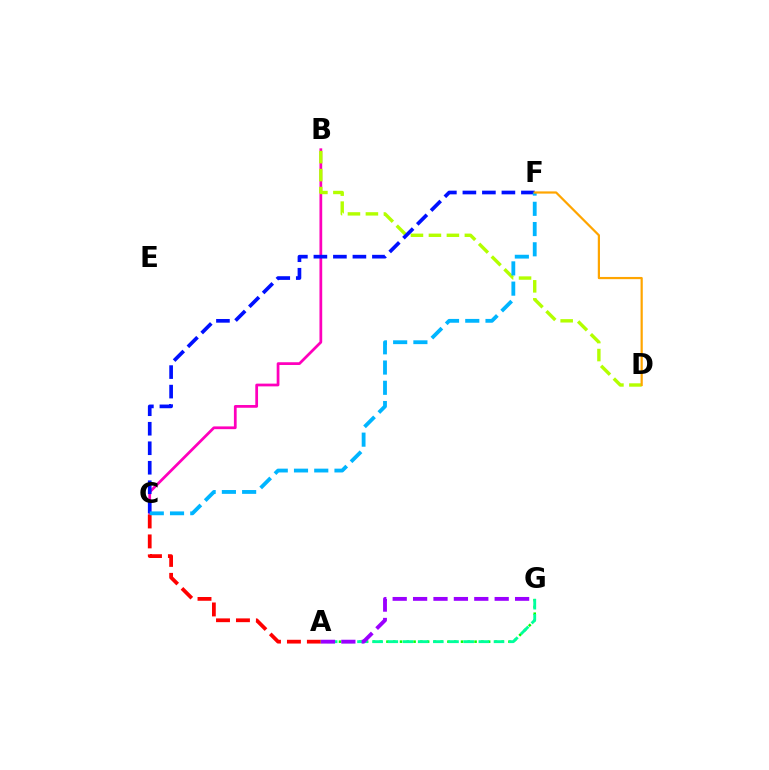{('B', 'C'): [{'color': '#ff00bd', 'line_style': 'solid', 'thickness': 1.98}], ('A', 'C'): [{'color': '#ff0000', 'line_style': 'dashed', 'thickness': 2.71}], ('A', 'G'): [{'color': '#08ff00', 'line_style': 'dotted', 'thickness': 1.84}, {'color': '#00ff9d', 'line_style': 'dashed', 'thickness': 2.06}, {'color': '#9b00ff', 'line_style': 'dashed', 'thickness': 2.77}], ('B', 'D'): [{'color': '#b3ff00', 'line_style': 'dashed', 'thickness': 2.44}], ('C', 'F'): [{'color': '#0010ff', 'line_style': 'dashed', 'thickness': 2.65}, {'color': '#00b5ff', 'line_style': 'dashed', 'thickness': 2.75}], ('D', 'F'): [{'color': '#ffa500', 'line_style': 'solid', 'thickness': 1.59}]}